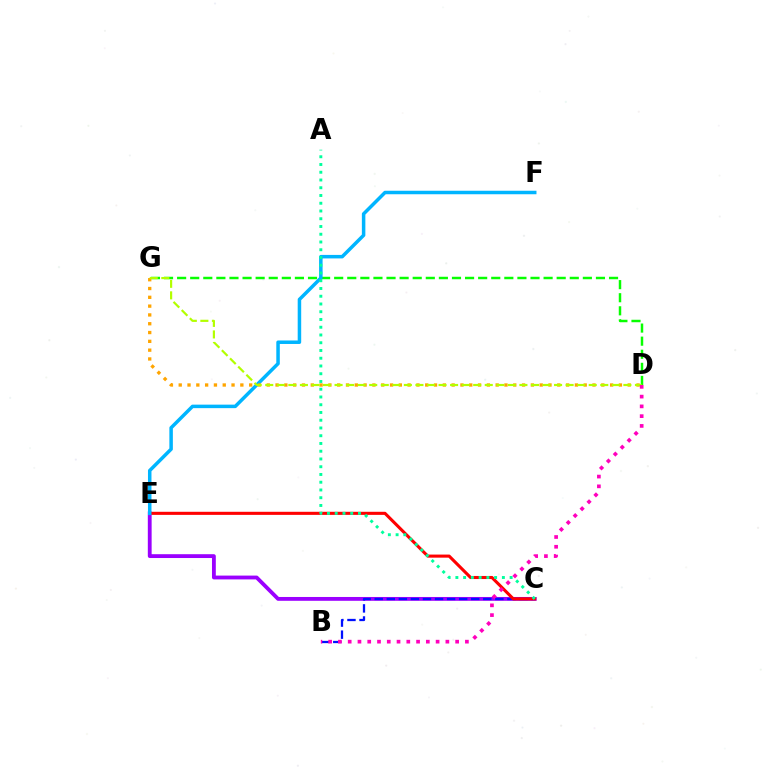{('C', 'E'): [{'color': '#9b00ff', 'line_style': 'solid', 'thickness': 2.75}, {'color': '#ff0000', 'line_style': 'solid', 'thickness': 2.22}], ('D', 'G'): [{'color': '#08ff00', 'line_style': 'dashed', 'thickness': 1.78}, {'color': '#ffa500', 'line_style': 'dotted', 'thickness': 2.39}, {'color': '#b3ff00', 'line_style': 'dashed', 'thickness': 1.57}], ('B', 'C'): [{'color': '#0010ff', 'line_style': 'dashed', 'thickness': 1.64}], ('E', 'F'): [{'color': '#00b5ff', 'line_style': 'solid', 'thickness': 2.52}], ('A', 'C'): [{'color': '#00ff9d', 'line_style': 'dotted', 'thickness': 2.11}], ('B', 'D'): [{'color': '#ff00bd', 'line_style': 'dotted', 'thickness': 2.65}]}